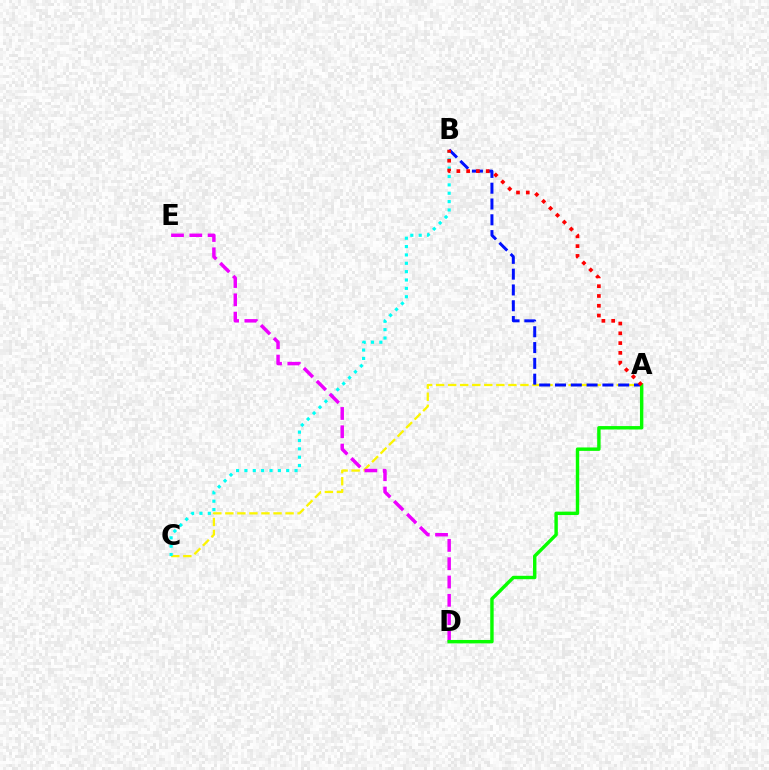{('A', 'C'): [{'color': '#fcf500', 'line_style': 'dashed', 'thickness': 1.64}], ('B', 'C'): [{'color': '#00fff6', 'line_style': 'dotted', 'thickness': 2.27}], ('A', 'B'): [{'color': '#0010ff', 'line_style': 'dashed', 'thickness': 2.15}, {'color': '#ff0000', 'line_style': 'dotted', 'thickness': 2.66}], ('D', 'E'): [{'color': '#ee00ff', 'line_style': 'dashed', 'thickness': 2.49}], ('A', 'D'): [{'color': '#08ff00', 'line_style': 'solid', 'thickness': 2.46}]}